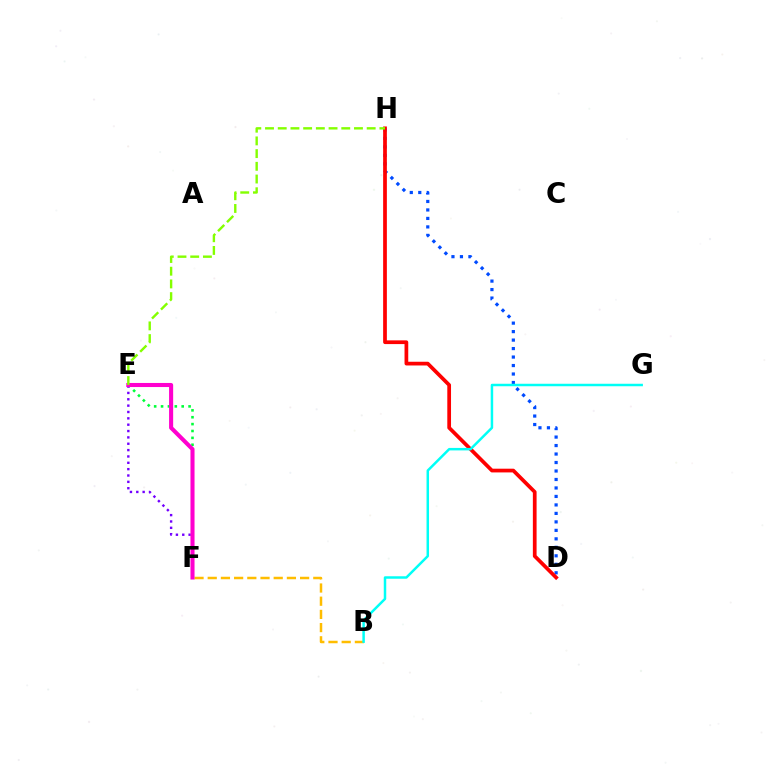{('E', 'F'): [{'color': '#00ff39', 'line_style': 'dotted', 'thickness': 1.87}, {'color': '#7200ff', 'line_style': 'dotted', 'thickness': 1.73}, {'color': '#ff00cf', 'line_style': 'solid', 'thickness': 2.94}], ('D', 'H'): [{'color': '#004bff', 'line_style': 'dotted', 'thickness': 2.3}, {'color': '#ff0000', 'line_style': 'solid', 'thickness': 2.68}], ('B', 'F'): [{'color': '#ffbd00', 'line_style': 'dashed', 'thickness': 1.79}], ('E', 'H'): [{'color': '#84ff00', 'line_style': 'dashed', 'thickness': 1.73}], ('B', 'G'): [{'color': '#00fff6', 'line_style': 'solid', 'thickness': 1.79}]}